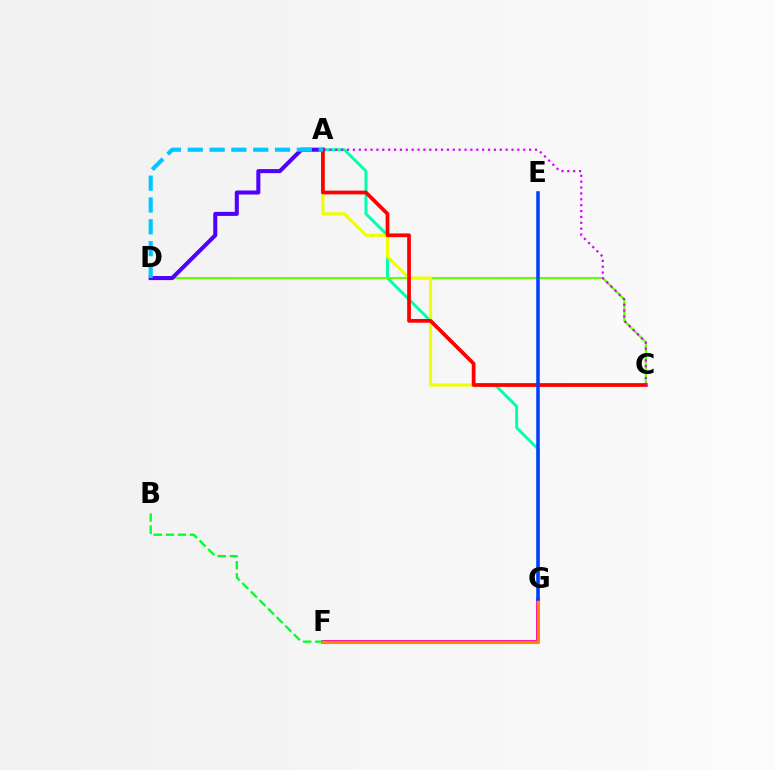{('F', 'G'): [{'color': '#ff00a0', 'line_style': 'solid', 'thickness': 2.75}, {'color': '#ff8800', 'line_style': 'solid', 'thickness': 2.22}], ('B', 'F'): [{'color': '#00ff27', 'line_style': 'dashed', 'thickness': 1.65}], ('A', 'G'): [{'color': '#00ffaf', 'line_style': 'solid', 'thickness': 2.11}], ('C', 'D'): [{'color': '#66ff00', 'line_style': 'solid', 'thickness': 1.56}], ('A', 'C'): [{'color': '#eeff00', 'line_style': 'solid', 'thickness': 2.23}, {'color': '#ff0000', 'line_style': 'solid', 'thickness': 2.68}, {'color': '#d600ff', 'line_style': 'dotted', 'thickness': 1.6}], ('A', 'D'): [{'color': '#4f00ff', 'line_style': 'solid', 'thickness': 2.92}, {'color': '#00c7ff', 'line_style': 'dashed', 'thickness': 2.96}], ('E', 'G'): [{'color': '#003fff', 'line_style': 'solid', 'thickness': 2.53}]}